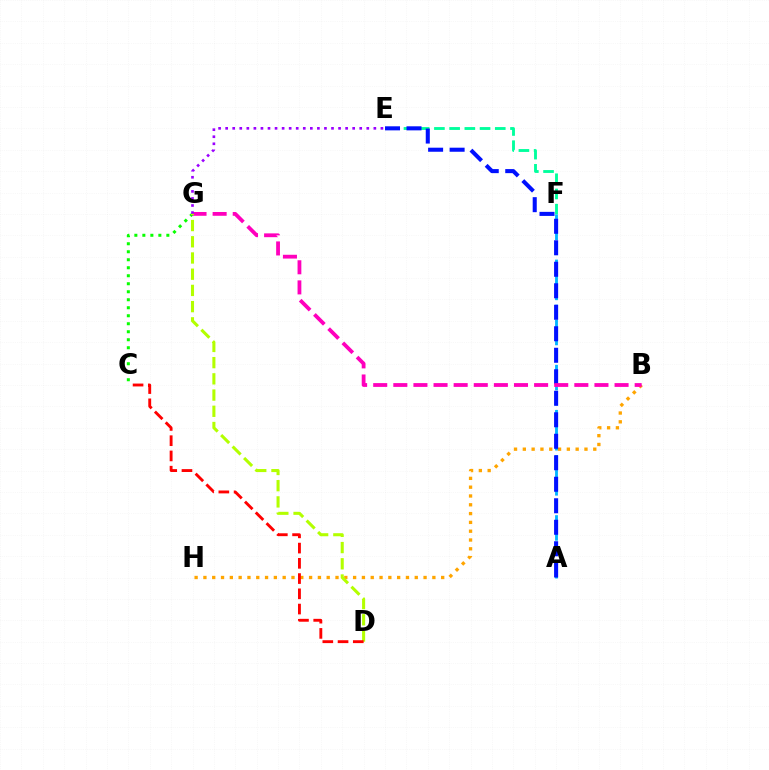{('E', 'F'): [{'color': '#00ff9d', 'line_style': 'dashed', 'thickness': 2.07}], ('C', 'G'): [{'color': '#08ff00', 'line_style': 'dotted', 'thickness': 2.17}], ('A', 'F'): [{'color': '#00b5ff', 'line_style': 'dashed', 'thickness': 2.04}], ('B', 'H'): [{'color': '#ffa500', 'line_style': 'dotted', 'thickness': 2.39}], ('A', 'E'): [{'color': '#0010ff', 'line_style': 'dashed', 'thickness': 2.92}], ('B', 'G'): [{'color': '#ff00bd', 'line_style': 'dashed', 'thickness': 2.73}], ('E', 'G'): [{'color': '#9b00ff', 'line_style': 'dotted', 'thickness': 1.92}], ('D', 'G'): [{'color': '#b3ff00', 'line_style': 'dashed', 'thickness': 2.2}], ('C', 'D'): [{'color': '#ff0000', 'line_style': 'dashed', 'thickness': 2.07}]}